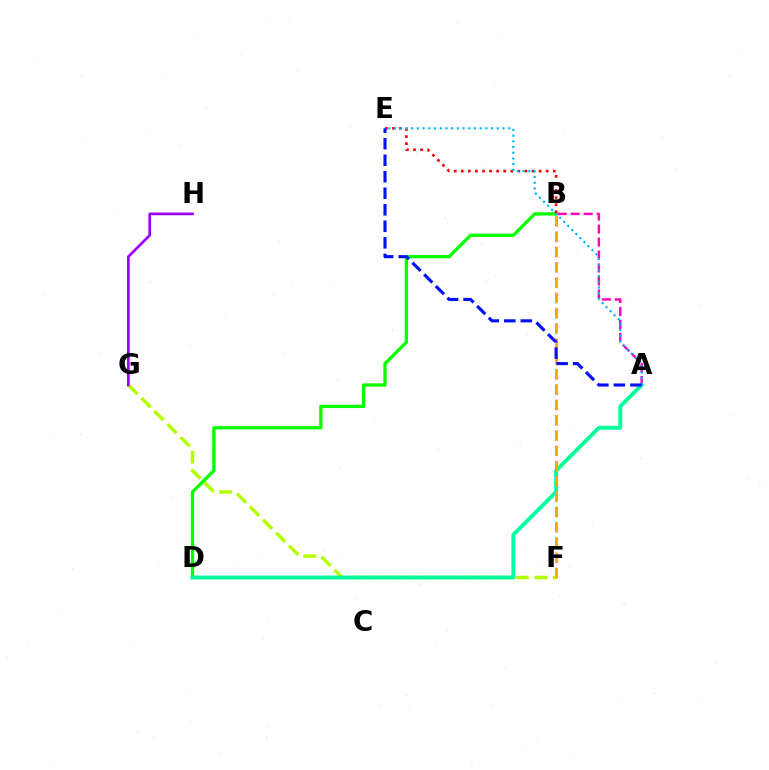{('B', 'D'): [{'color': '#08ff00', 'line_style': 'solid', 'thickness': 2.39}], ('F', 'G'): [{'color': '#b3ff00', 'line_style': 'dashed', 'thickness': 2.51}], ('B', 'E'): [{'color': '#ff0000', 'line_style': 'dotted', 'thickness': 1.92}], ('A', 'B'): [{'color': '#ff00bd', 'line_style': 'dashed', 'thickness': 1.76}], ('A', 'D'): [{'color': '#00ff9d', 'line_style': 'solid', 'thickness': 2.79}], ('G', 'H'): [{'color': '#9b00ff', 'line_style': 'solid', 'thickness': 1.95}], ('A', 'E'): [{'color': '#00b5ff', 'line_style': 'dotted', 'thickness': 1.55}, {'color': '#0010ff', 'line_style': 'dashed', 'thickness': 2.24}], ('B', 'F'): [{'color': '#ffa500', 'line_style': 'dashed', 'thickness': 2.08}]}